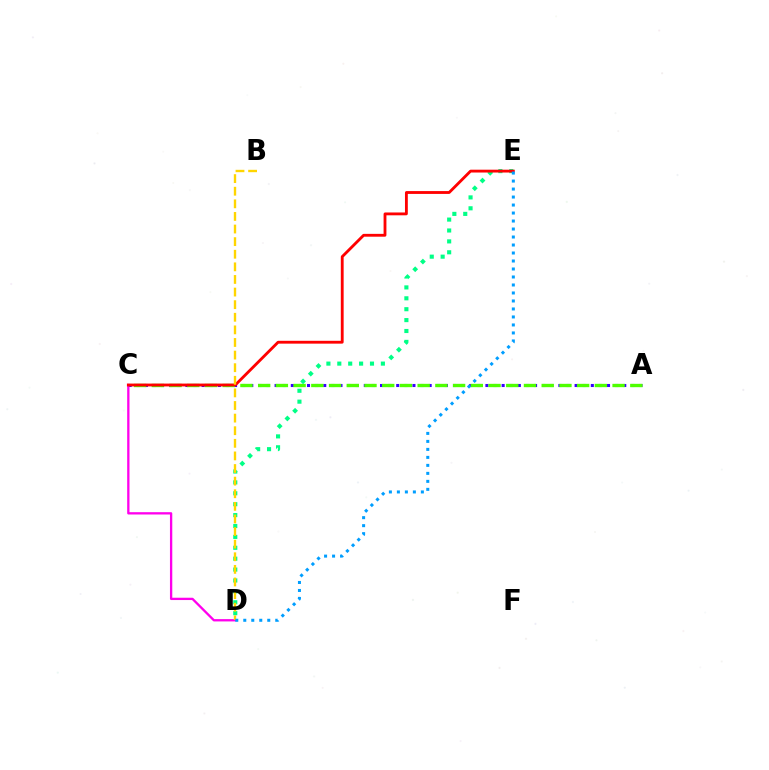{('A', 'C'): [{'color': '#3700ff', 'line_style': 'dotted', 'thickness': 2.2}, {'color': '#4fff00', 'line_style': 'dashed', 'thickness': 2.41}], ('C', 'D'): [{'color': '#ff00ed', 'line_style': 'solid', 'thickness': 1.67}], ('D', 'E'): [{'color': '#00ff86', 'line_style': 'dotted', 'thickness': 2.96}, {'color': '#009eff', 'line_style': 'dotted', 'thickness': 2.17}], ('C', 'E'): [{'color': '#ff0000', 'line_style': 'solid', 'thickness': 2.04}], ('B', 'D'): [{'color': '#ffd500', 'line_style': 'dashed', 'thickness': 1.71}]}